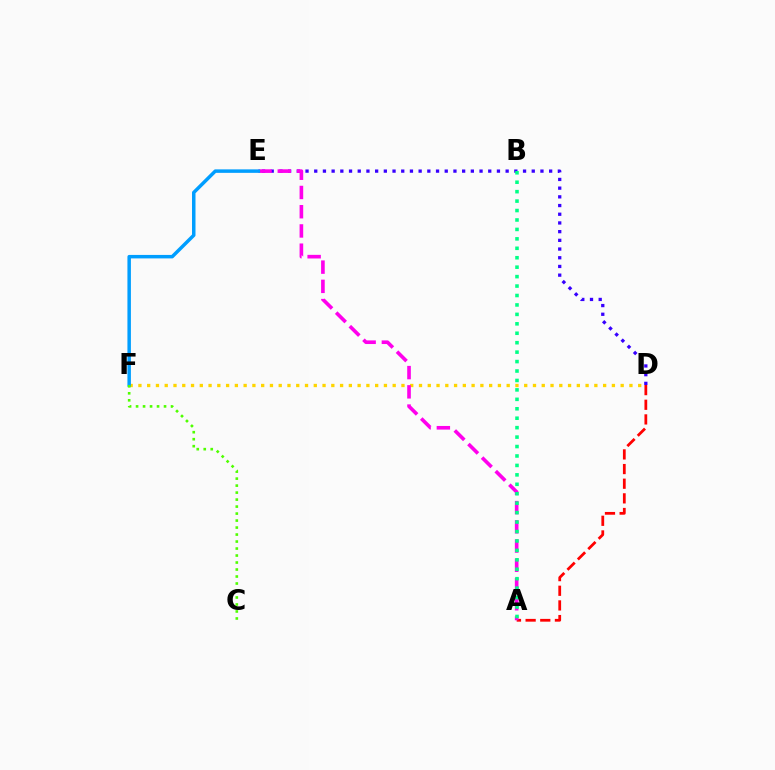{('A', 'D'): [{'color': '#ff0000', 'line_style': 'dashed', 'thickness': 1.99}], ('D', 'F'): [{'color': '#ffd500', 'line_style': 'dotted', 'thickness': 2.38}], ('D', 'E'): [{'color': '#3700ff', 'line_style': 'dotted', 'thickness': 2.36}], ('A', 'E'): [{'color': '#ff00ed', 'line_style': 'dashed', 'thickness': 2.61}], ('E', 'F'): [{'color': '#009eff', 'line_style': 'solid', 'thickness': 2.51}], ('A', 'B'): [{'color': '#00ff86', 'line_style': 'dotted', 'thickness': 2.56}], ('C', 'F'): [{'color': '#4fff00', 'line_style': 'dotted', 'thickness': 1.9}]}